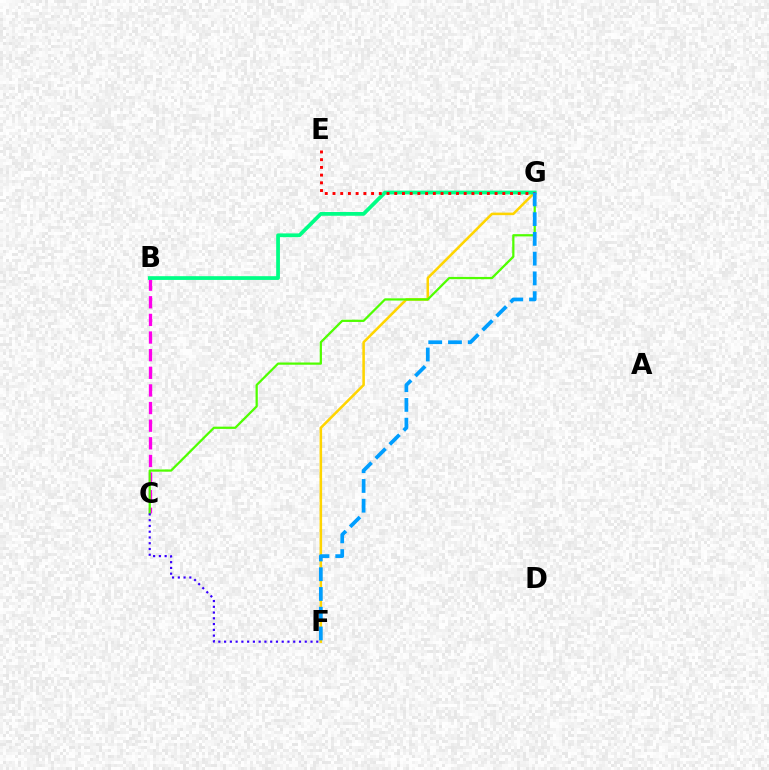{('F', 'G'): [{'color': '#ffd500', 'line_style': 'solid', 'thickness': 1.83}, {'color': '#009eff', 'line_style': 'dashed', 'thickness': 2.68}], ('B', 'C'): [{'color': '#ff00ed', 'line_style': 'dashed', 'thickness': 2.39}], ('C', 'G'): [{'color': '#4fff00', 'line_style': 'solid', 'thickness': 1.61}], ('B', 'G'): [{'color': '#00ff86', 'line_style': 'solid', 'thickness': 2.7}], ('E', 'G'): [{'color': '#ff0000', 'line_style': 'dotted', 'thickness': 2.1}], ('C', 'F'): [{'color': '#3700ff', 'line_style': 'dotted', 'thickness': 1.57}]}